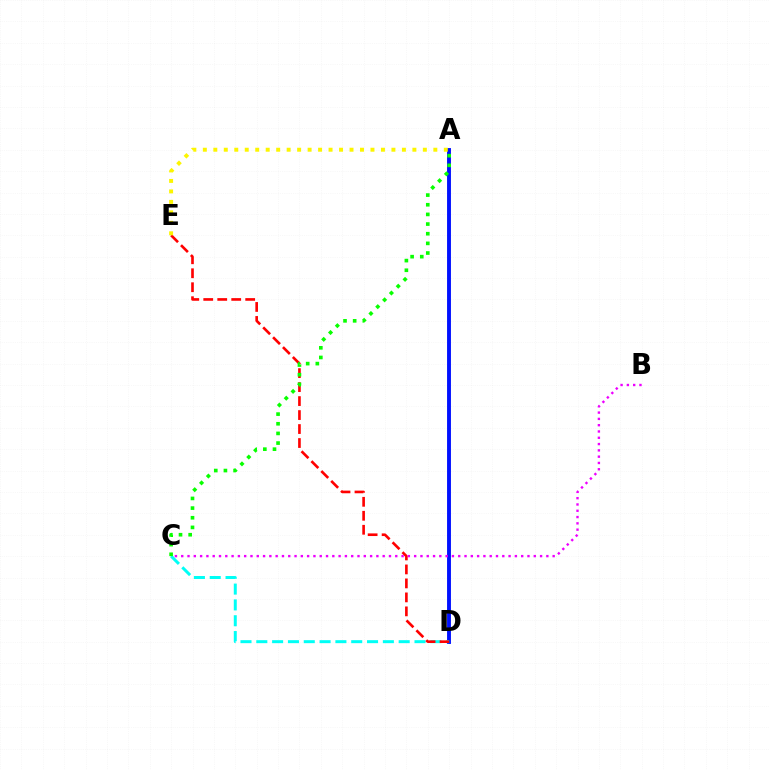{('A', 'D'): [{'color': '#0010ff', 'line_style': 'solid', 'thickness': 2.79}], ('C', 'D'): [{'color': '#00fff6', 'line_style': 'dashed', 'thickness': 2.15}], ('D', 'E'): [{'color': '#ff0000', 'line_style': 'dashed', 'thickness': 1.9}], ('A', 'E'): [{'color': '#fcf500', 'line_style': 'dotted', 'thickness': 2.85}], ('B', 'C'): [{'color': '#ee00ff', 'line_style': 'dotted', 'thickness': 1.71}], ('A', 'C'): [{'color': '#08ff00', 'line_style': 'dotted', 'thickness': 2.62}]}